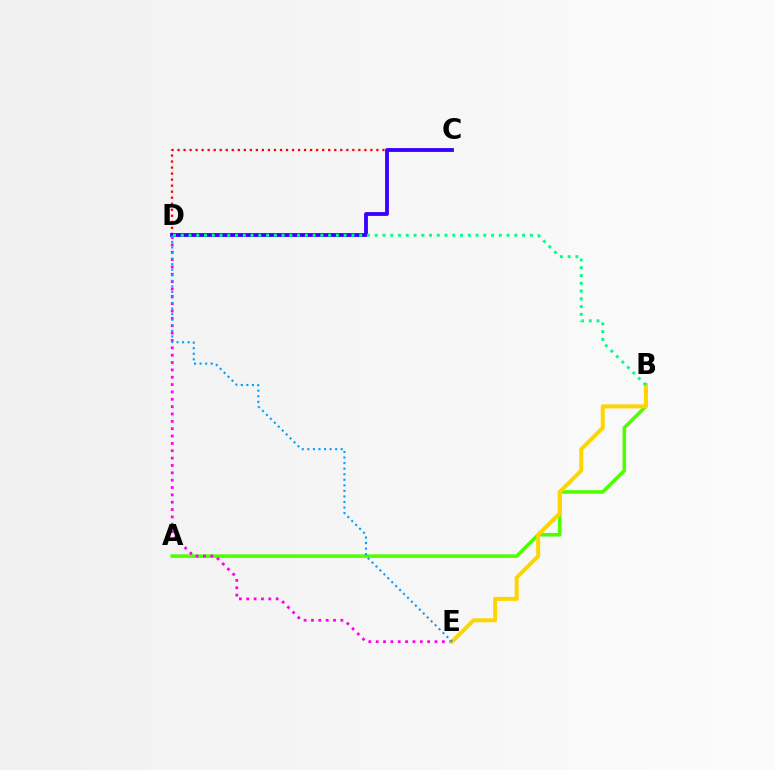{('A', 'B'): [{'color': '#4fff00', 'line_style': 'solid', 'thickness': 2.56}], ('D', 'E'): [{'color': '#ff00ed', 'line_style': 'dotted', 'thickness': 2.0}, {'color': '#009eff', 'line_style': 'dotted', 'thickness': 1.51}], ('B', 'E'): [{'color': '#ffd500', 'line_style': 'solid', 'thickness': 2.87}], ('C', 'D'): [{'color': '#ff0000', 'line_style': 'dotted', 'thickness': 1.64}, {'color': '#3700ff', 'line_style': 'solid', 'thickness': 2.75}], ('B', 'D'): [{'color': '#00ff86', 'line_style': 'dotted', 'thickness': 2.11}]}